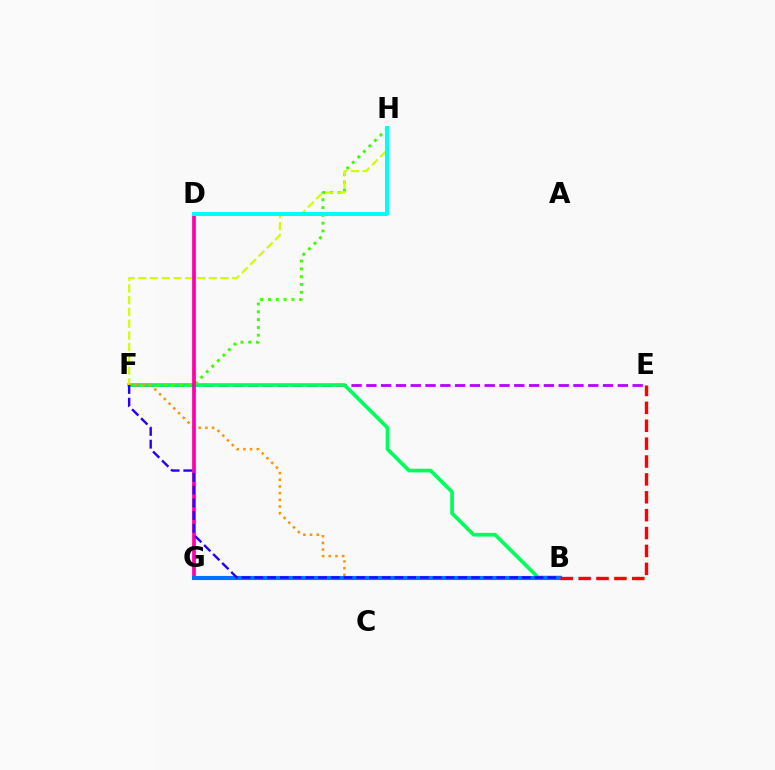{('E', 'F'): [{'color': '#b900ff', 'line_style': 'dashed', 'thickness': 2.01}], ('B', 'F'): [{'color': '#00ff5c', 'line_style': 'solid', 'thickness': 2.66}, {'color': '#ff9400', 'line_style': 'dotted', 'thickness': 1.82}, {'color': '#2500ff', 'line_style': 'dashed', 'thickness': 1.73}], ('F', 'H'): [{'color': '#3dff00', 'line_style': 'dotted', 'thickness': 2.12}, {'color': '#d1ff00', 'line_style': 'dashed', 'thickness': 1.6}], ('D', 'G'): [{'color': '#ff00ac', 'line_style': 'solid', 'thickness': 2.69}], ('B', 'G'): [{'color': '#0074ff', 'line_style': 'solid', 'thickness': 2.94}], ('D', 'H'): [{'color': '#00fff6', 'line_style': 'solid', 'thickness': 2.87}], ('B', 'E'): [{'color': '#ff0000', 'line_style': 'dashed', 'thickness': 2.43}]}